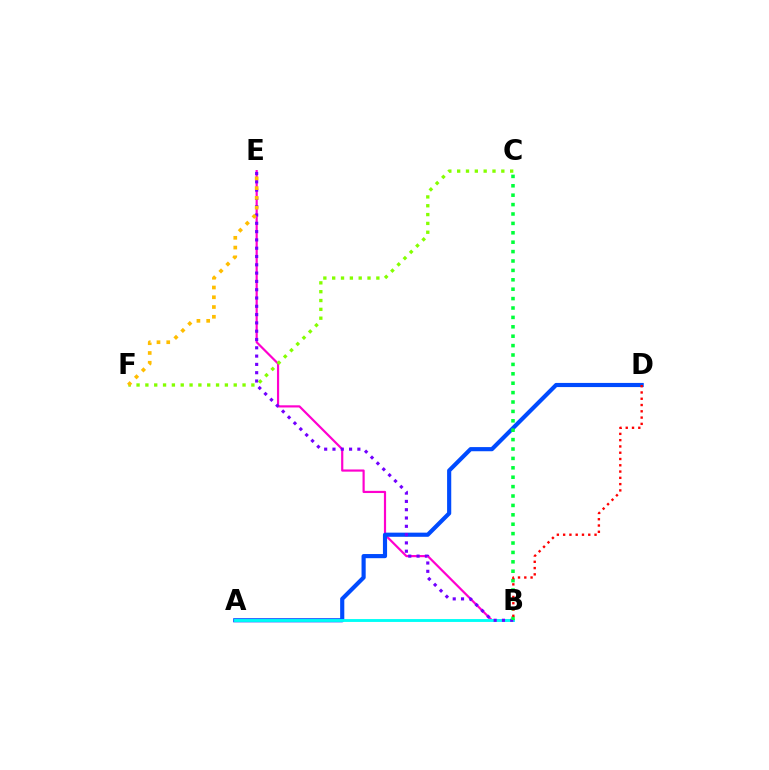{('B', 'E'): [{'color': '#ff00cf', 'line_style': 'solid', 'thickness': 1.57}, {'color': '#7200ff', 'line_style': 'dotted', 'thickness': 2.25}], ('A', 'D'): [{'color': '#004bff', 'line_style': 'solid', 'thickness': 2.99}], ('A', 'B'): [{'color': '#00fff6', 'line_style': 'solid', 'thickness': 2.07}], ('B', 'C'): [{'color': '#00ff39', 'line_style': 'dotted', 'thickness': 2.55}], ('C', 'F'): [{'color': '#84ff00', 'line_style': 'dotted', 'thickness': 2.4}], ('E', 'F'): [{'color': '#ffbd00', 'line_style': 'dotted', 'thickness': 2.65}], ('B', 'D'): [{'color': '#ff0000', 'line_style': 'dotted', 'thickness': 1.71}]}